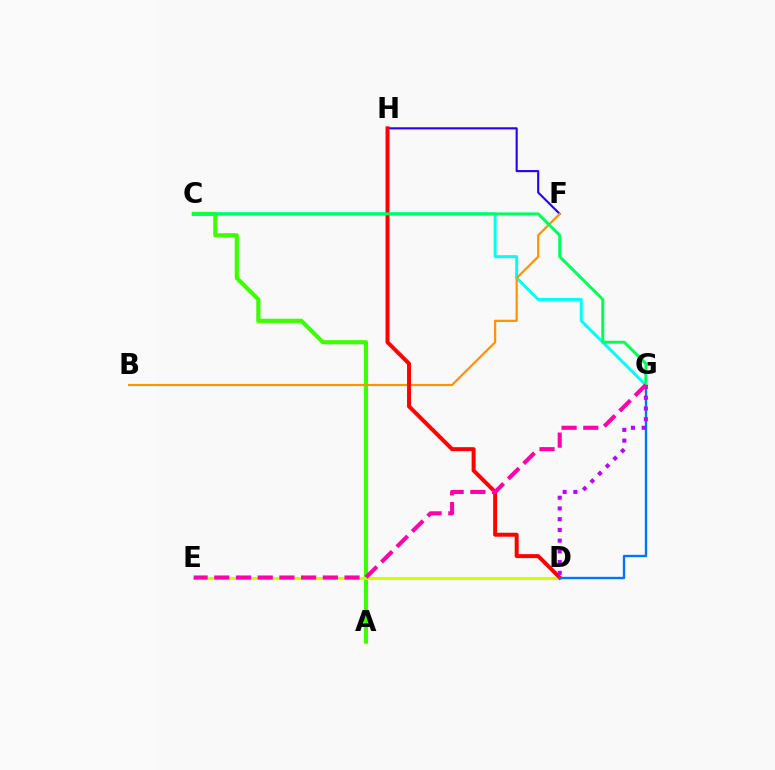{('F', 'H'): [{'color': '#2500ff', 'line_style': 'solid', 'thickness': 1.52}], ('C', 'G'): [{'color': '#00fff6', 'line_style': 'solid', 'thickness': 2.15}, {'color': '#00ff5c', 'line_style': 'solid', 'thickness': 2.15}], ('A', 'C'): [{'color': '#3dff00', 'line_style': 'solid', 'thickness': 2.99}], ('B', 'F'): [{'color': '#ff9400', 'line_style': 'solid', 'thickness': 1.61}], ('D', 'E'): [{'color': '#d1ff00', 'line_style': 'solid', 'thickness': 2.21}], ('D', 'H'): [{'color': '#ff0000', 'line_style': 'solid', 'thickness': 2.86}], ('D', 'G'): [{'color': '#0074ff', 'line_style': 'solid', 'thickness': 1.7}, {'color': '#b900ff', 'line_style': 'dotted', 'thickness': 2.92}], ('E', 'G'): [{'color': '#ff00ac', 'line_style': 'dashed', 'thickness': 2.95}]}